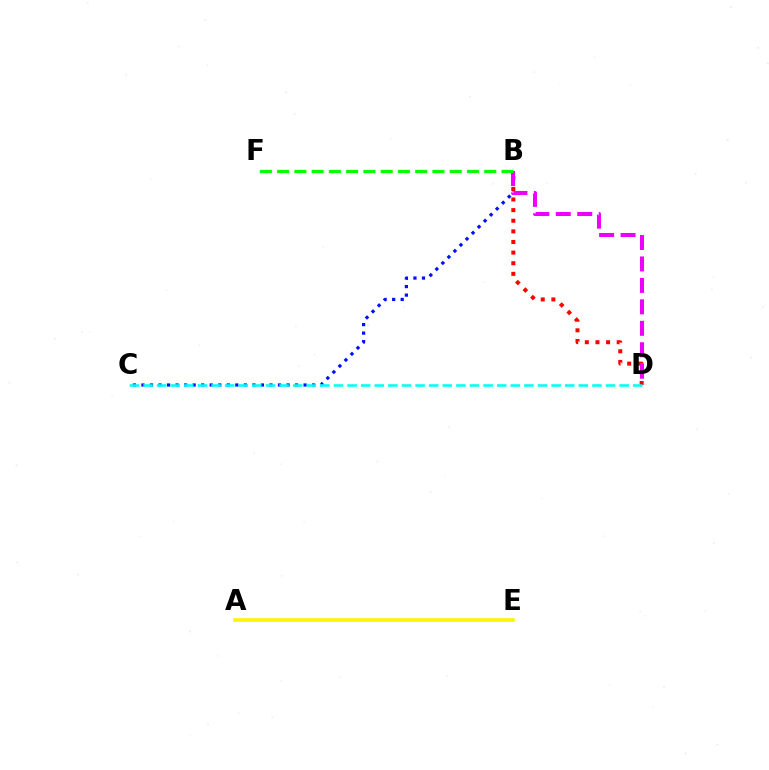{('B', 'C'): [{'color': '#0010ff', 'line_style': 'dotted', 'thickness': 2.32}], ('B', 'D'): [{'color': '#ff0000', 'line_style': 'dotted', 'thickness': 2.89}, {'color': '#ee00ff', 'line_style': 'dashed', 'thickness': 2.91}], ('A', 'E'): [{'color': '#fcf500', 'line_style': 'solid', 'thickness': 2.56}], ('C', 'D'): [{'color': '#00fff6', 'line_style': 'dashed', 'thickness': 1.85}], ('B', 'F'): [{'color': '#08ff00', 'line_style': 'dashed', 'thickness': 2.34}]}